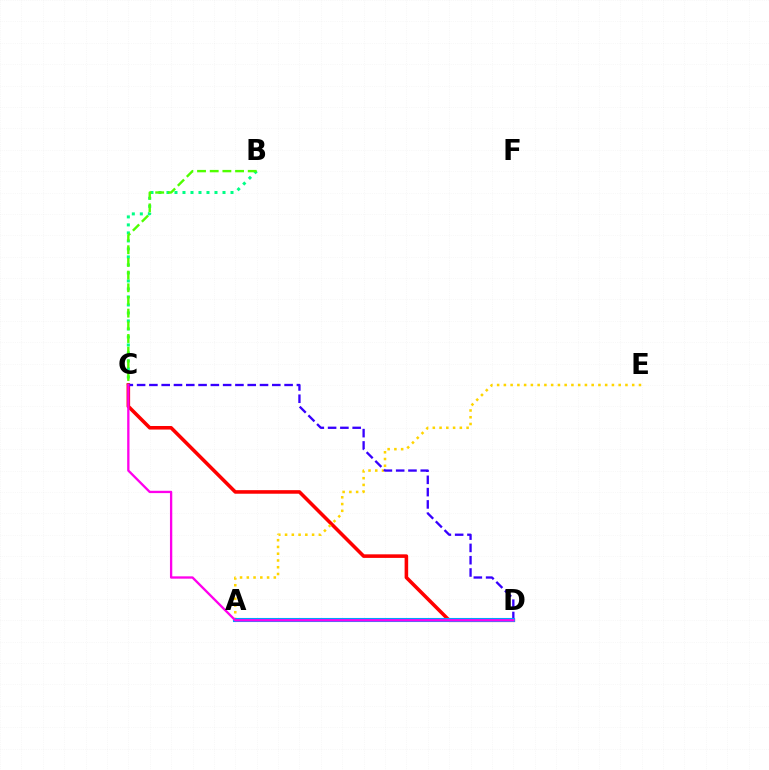{('B', 'C'): [{'color': '#00ff86', 'line_style': 'dotted', 'thickness': 2.17}, {'color': '#4fff00', 'line_style': 'dashed', 'thickness': 1.72}], ('C', 'D'): [{'color': '#ff0000', 'line_style': 'solid', 'thickness': 2.57}, {'color': '#3700ff', 'line_style': 'dashed', 'thickness': 1.67}, {'color': '#ff00ed', 'line_style': 'solid', 'thickness': 1.67}], ('A', 'E'): [{'color': '#ffd500', 'line_style': 'dotted', 'thickness': 1.83}], ('A', 'D'): [{'color': '#009eff', 'line_style': 'solid', 'thickness': 2.94}]}